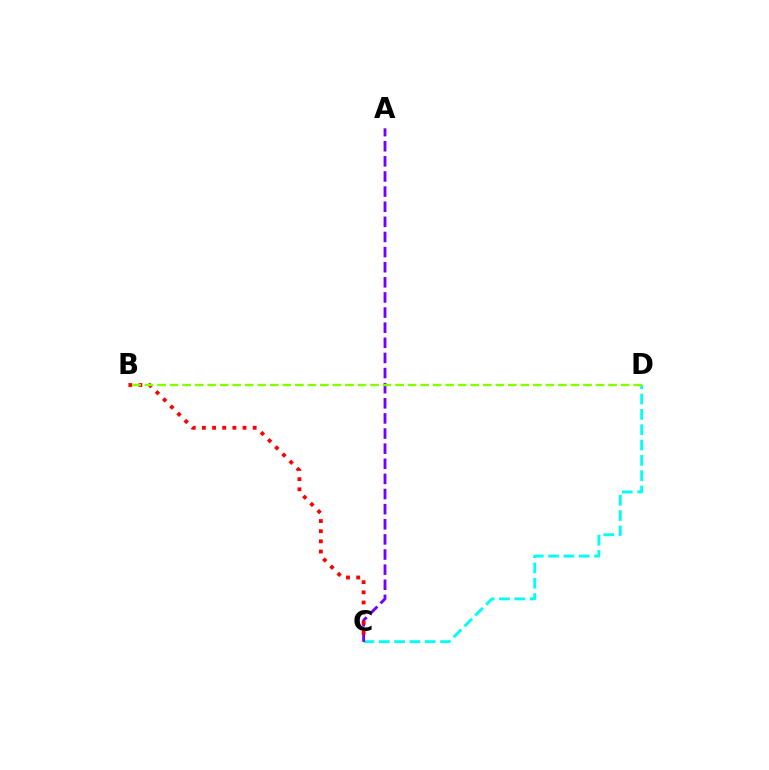{('C', 'D'): [{'color': '#00fff6', 'line_style': 'dashed', 'thickness': 2.08}], ('A', 'C'): [{'color': '#7200ff', 'line_style': 'dashed', 'thickness': 2.05}], ('B', 'C'): [{'color': '#ff0000', 'line_style': 'dotted', 'thickness': 2.76}], ('B', 'D'): [{'color': '#84ff00', 'line_style': 'dashed', 'thickness': 1.7}]}